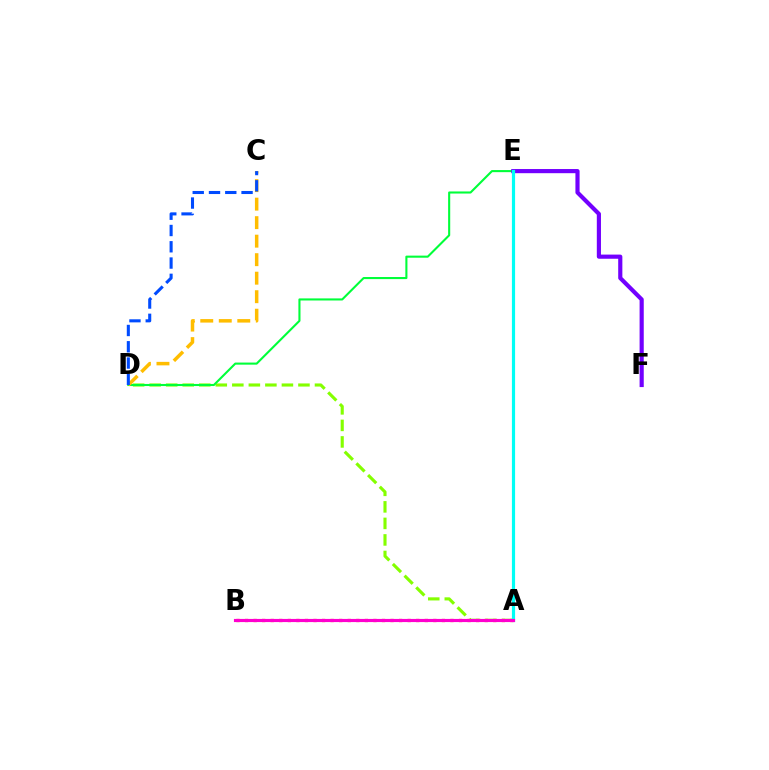{('A', 'D'): [{'color': '#84ff00', 'line_style': 'dashed', 'thickness': 2.25}], ('D', 'E'): [{'color': '#00ff39', 'line_style': 'solid', 'thickness': 1.51}], ('C', 'D'): [{'color': '#ffbd00', 'line_style': 'dashed', 'thickness': 2.51}, {'color': '#004bff', 'line_style': 'dashed', 'thickness': 2.21}], ('A', 'B'): [{'color': '#ff0000', 'line_style': 'dotted', 'thickness': 2.33}, {'color': '#ff00cf', 'line_style': 'solid', 'thickness': 2.26}], ('E', 'F'): [{'color': '#7200ff', 'line_style': 'solid', 'thickness': 2.99}], ('A', 'E'): [{'color': '#00fff6', 'line_style': 'solid', 'thickness': 2.29}]}